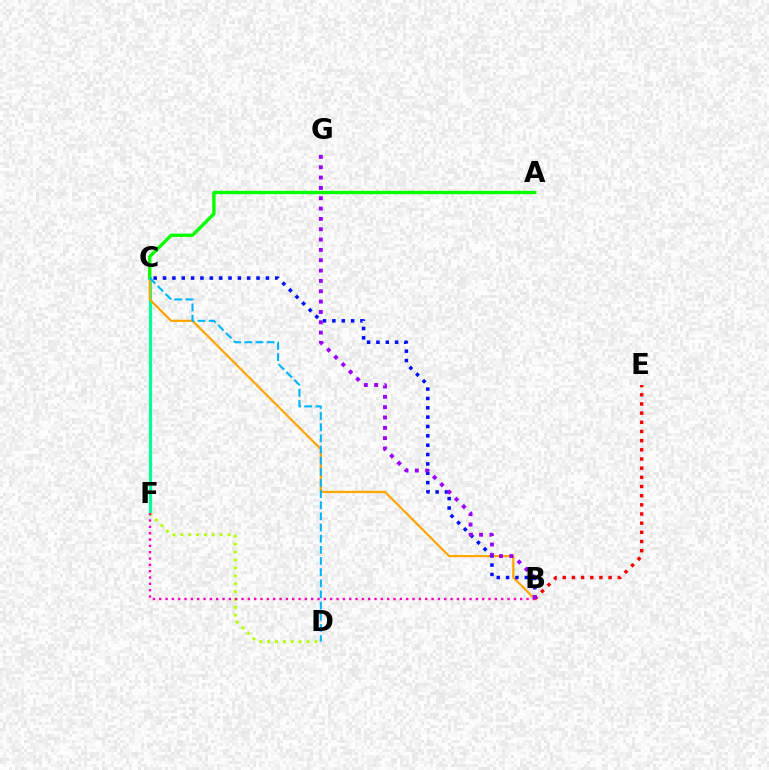{('C', 'F'): [{'color': '#00ff9d', 'line_style': 'solid', 'thickness': 2.29}], ('B', 'C'): [{'color': '#ffa500', 'line_style': 'solid', 'thickness': 1.6}, {'color': '#0010ff', 'line_style': 'dotted', 'thickness': 2.54}], ('D', 'F'): [{'color': '#b3ff00', 'line_style': 'dotted', 'thickness': 2.14}], ('B', 'E'): [{'color': '#ff0000', 'line_style': 'dotted', 'thickness': 2.49}], ('B', 'F'): [{'color': '#ff00bd', 'line_style': 'dotted', 'thickness': 1.72}], ('B', 'G'): [{'color': '#9b00ff', 'line_style': 'dotted', 'thickness': 2.81}], ('A', 'C'): [{'color': '#08ff00', 'line_style': 'solid', 'thickness': 2.43}], ('C', 'D'): [{'color': '#00b5ff', 'line_style': 'dashed', 'thickness': 1.51}]}